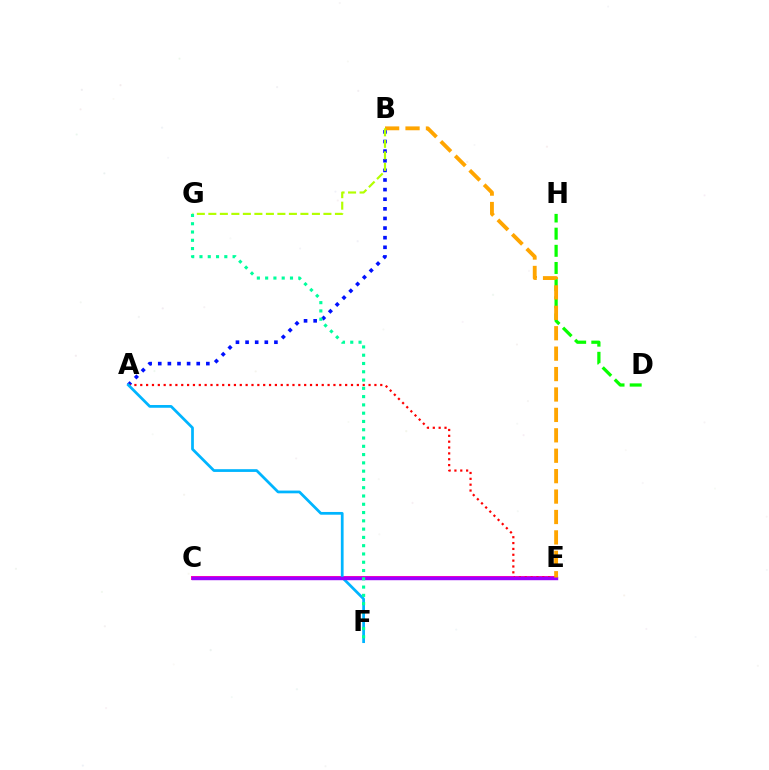{('A', 'B'): [{'color': '#0010ff', 'line_style': 'dotted', 'thickness': 2.61}], ('C', 'E'): [{'color': '#ff00bd', 'line_style': 'solid', 'thickness': 2.88}, {'color': '#9b00ff', 'line_style': 'solid', 'thickness': 2.45}], ('A', 'E'): [{'color': '#ff0000', 'line_style': 'dotted', 'thickness': 1.59}], ('D', 'H'): [{'color': '#08ff00', 'line_style': 'dashed', 'thickness': 2.33}], ('A', 'F'): [{'color': '#00b5ff', 'line_style': 'solid', 'thickness': 1.97}], ('B', 'E'): [{'color': '#ffa500', 'line_style': 'dashed', 'thickness': 2.77}], ('B', 'G'): [{'color': '#b3ff00', 'line_style': 'dashed', 'thickness': 1.56}], ('F', 'G'): [{'color': '#00ff9d', 'line_style': 'dotted', 'thickness': 2.25}]}